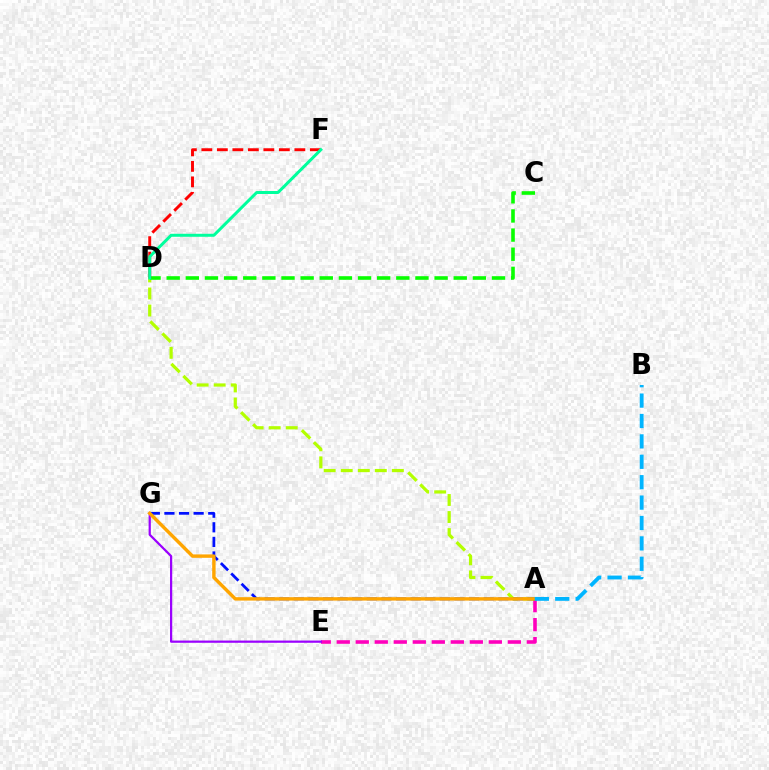{('A', 'E'): [{'color': '#ff00bd', 'line_style': 'dashed', 'thickness': 2.58}], ('A', 'D'): [{'color': '#b3ff00', 'line_style': 'dashed', 'thickness': 2.32}], ('A', 'G'): [{'color': '#0010ff', 'line_style': 'dashed', 'thickness': 1.98}, {'color': '#ffa500', 'line_style': 'solid', 'thickness': 2.46}], ('C', 'D'): [{'color': '#08ff00', 'line_style': 'dashed', 'thickness': 2.6}], ('E', 'G'): [{'color': '#9b00ff', 'line_style': 'solid', 'thickness': 1.6}], ('D', 'F'): [{'color': '#ff0000', 'line_style': 'dashed', 'thickness': 2.11}, {'color': '#00ff9d', 'line_style': 'solid', 'thickness': 2.16}], ('A', 'B'): [{'color': '#00b5ff', 'line_style': 'dashed', 'thickness': 2.77}]}